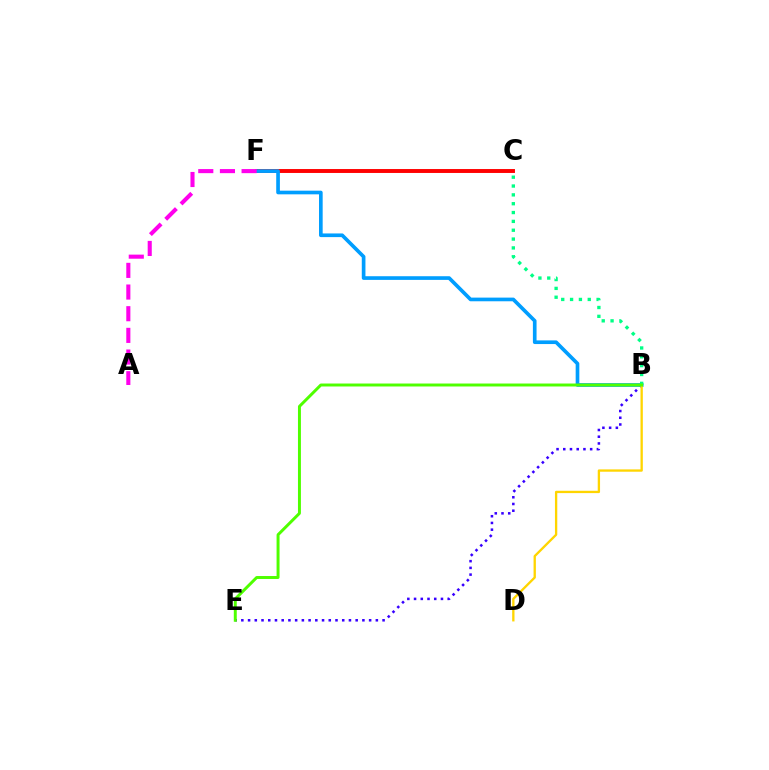{('B', 'E'): [{'color': '#3700ff', 'line_style': 'dotted', 'thickness': 1.83}, {'color': '#4fff00', 'line_style': 'solid', 'thickness': 2.13}], ('C', 'F'): [{'color': '#ff0000', 'line_style': 'solid', 'thickness': 2.82}], ('B', 'F'): [{'color': '#009eff', 'line_style': 'solid', 'thickness': 2.64}], ('B', 'D'): [{'color': '#ffd500', 'line_style': 'solid', 'thickness': 1.67}], ('B', 'C'): [{'color': '#00ff86', 'line_style': 'dotted', 'thickness': 2.4}], ('A', 'F'): [{'color': '#ff00ed', 'line_style': 'dashed', 'thickness': 2.94}]}